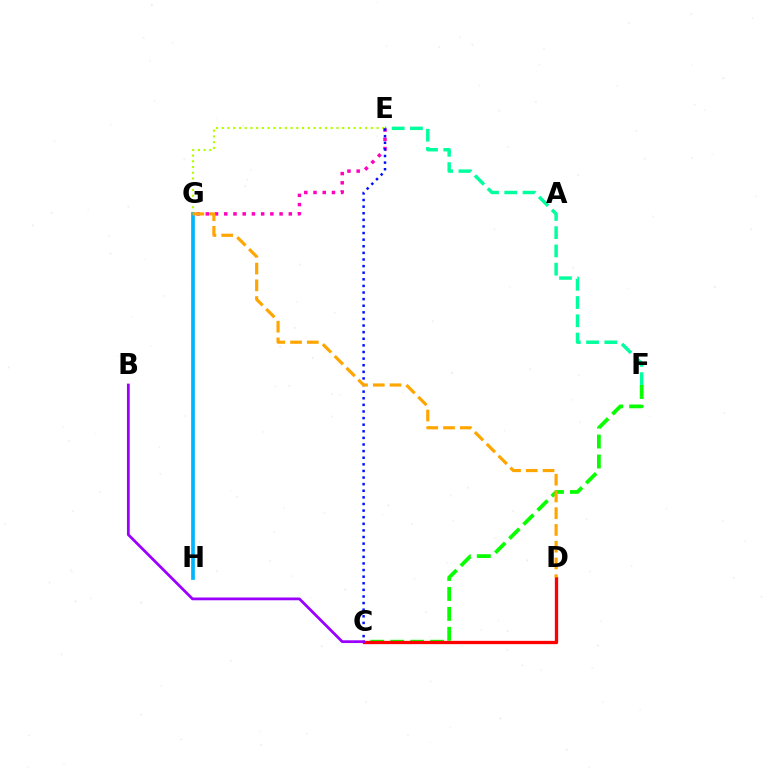{('E', 'F'): [{'color': '#00ff9d', 'line_style': 'dashed', 'thickness': 2.48}], ('E', 'G'): [{'color': '#b3ff00', 'line_style': 'dotted', 'thickness': 1.56}, {'color': '#ff00bd', 'line_style': 'dotted', 'thickness': 2.51}], ('C', 'F'): [{'color': '#08ff00', 'line_style': 'dashed', 'thickness': 2.71}], ('G', 'H'): [{'color': '#00b5ff', 'line_style': 'solid', 'thickness': 2.65}], ('C', 'D'): [{'color': '#ff0000', 'line_style': 'solid', 'thickness': 2.37}], ('B', 'C'): [{'color': '#9b00ff', 'line_style': 'solid', 'thickness': 1.99}], ('C', 'E'): [{'color': '#0010ff', 'line_style': 'dotted', 'thickness': 1.8}], ('D', 'G'): [{'color': '#ffa500', 'line_style': 'dashed', 'thickness': 2.27}]}